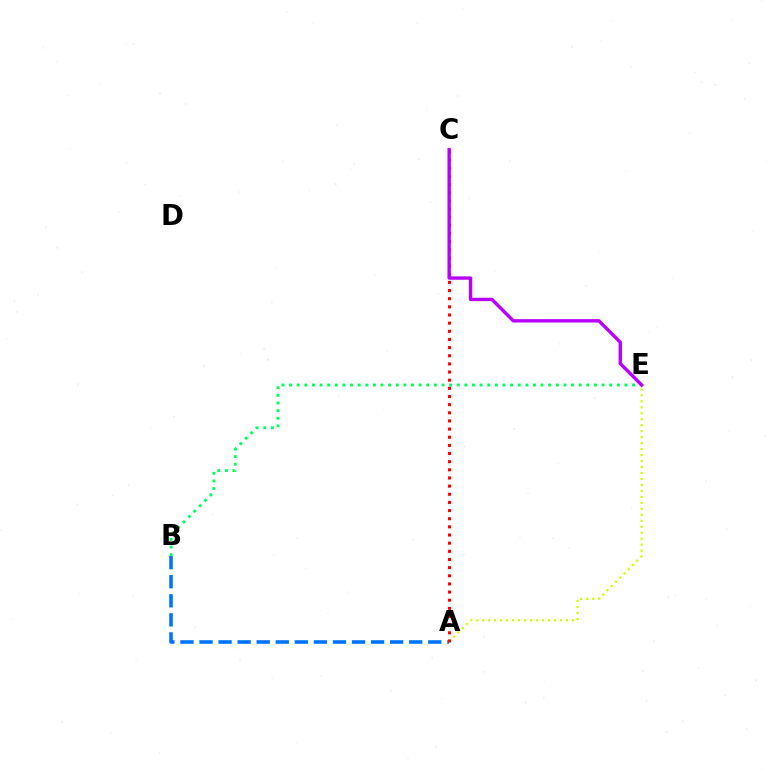{('B', 'E'): [{'color': '#00ff5c', 'line_style': 'dotted', 'thickness': 2.07}], ('A', 'E'): [{'color': '#d1ff00', 'line_style': 'dotted', 'thickness': 1.62}], ('A', 'B'): [{'color': '#0074ff', 'line_style': 'dashed', 'thickness': 2.59}], ('A', 'C'): [{'color': '#ff0000', 'line_style': 'dotted', 'thickness': 2.21}], ('C', 'E'): [{'color': '#b900ff', 'line_style': 'solid', 'thickness': 2.44}]}